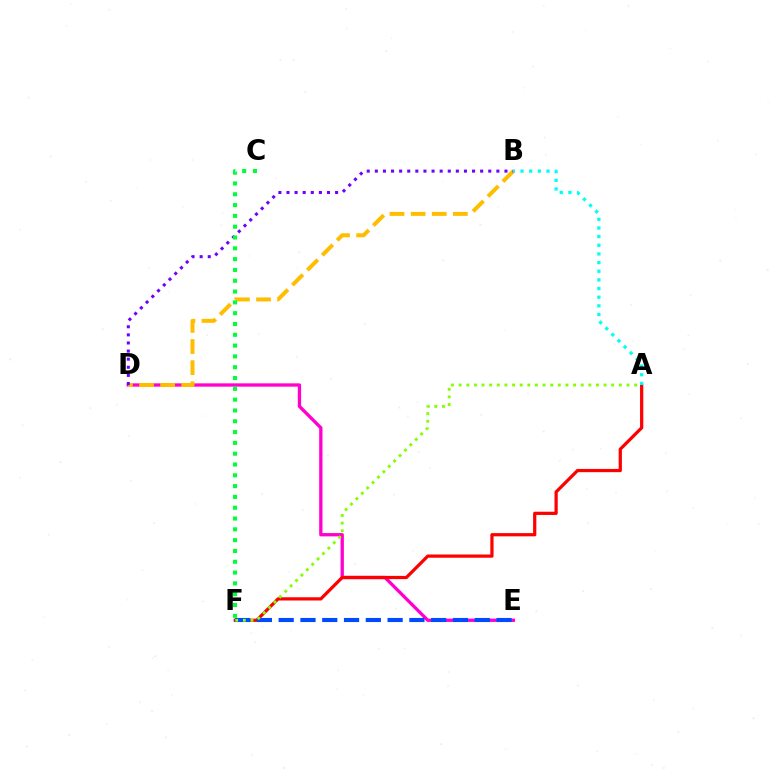{('D', 'E'): [{'color': '#ff00cf', 'line_style': 'solid', 'thickness': 2.38}], ('B', 'D'): [{'color': '#ffbd00', 'line_style': 'dashed', 'thickness': 2.87}, {'color': '#7200ff', 'line_style': 'dotted', 'thickness': 2.2}], ('A', 'F'): [{'color': '#ff0000', 'line_style': 'solid', 'thickness': 2.32}, {'color': '#84ff00', 'line_style': 'dotted', 'thickness': 2.07}], ('E', 'F'): [{'color': '#004bff', 'line_style': 'dashed', 'thickness': 2.96}], ('A', 'B'): [{'color': '#00fff6', 'line_style': 'dotted', 'thickness': 2.35}], ('C', 'F'): [{'color': '#00ff39', 'line_style': 'dotted', 'thickness': 2.94}]}